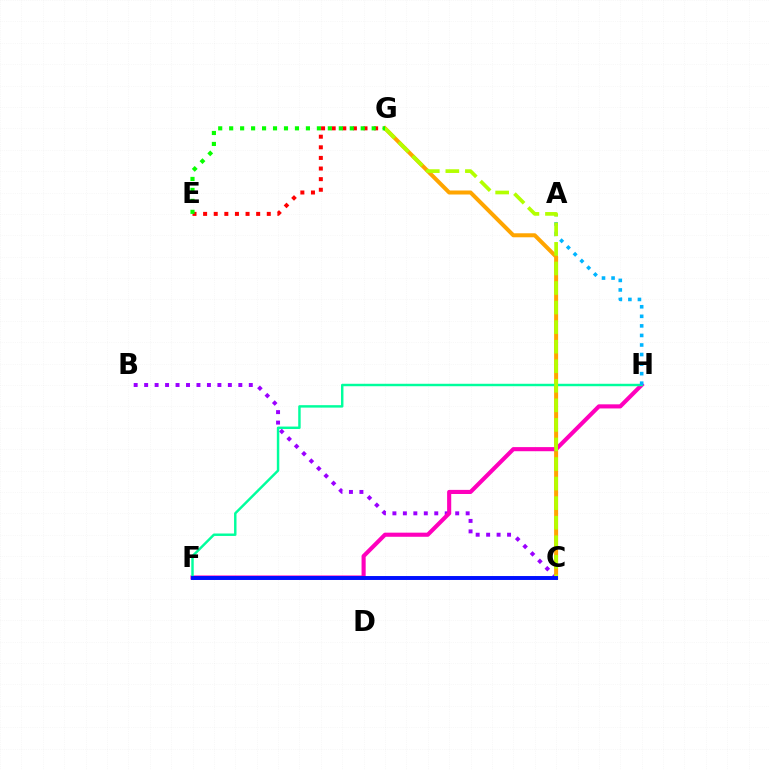{('B', 'C'): [{'color': '#9b00ff', 'line_style': 'dotted', 'thickness': 2.84}], ('C', 'G'): [{'color': '#ffa500', 'line_style': 'solid', 'thickness': 2.89}, {'color': '#b3ff00', 'line_style': 'dashed', 'thickness': 2.66}], ('E', 'G'): [{'color': '#ff0000', 'line_style': 'dotted', 'thickness': 2.88}, {'color': '#08ff00', 'line_style': 'dotted', 'thickness': 2.98}], ('F', 'H'): [{'color': '#ff00bd', 'line_style': 'solid', 'thickness': 2.96}, {'color': '#00ff9d', 'line_style': 'solid', 'thickness': 1.76}], ('A', 'H'): [{'color': '#00b5ff', 'line_style': 'dotted', 'thickness': 2.6}], ('C', 'F'): [{'color': '#0010ff', 'line_style': 'solid', 'thickness': 2.83}]}